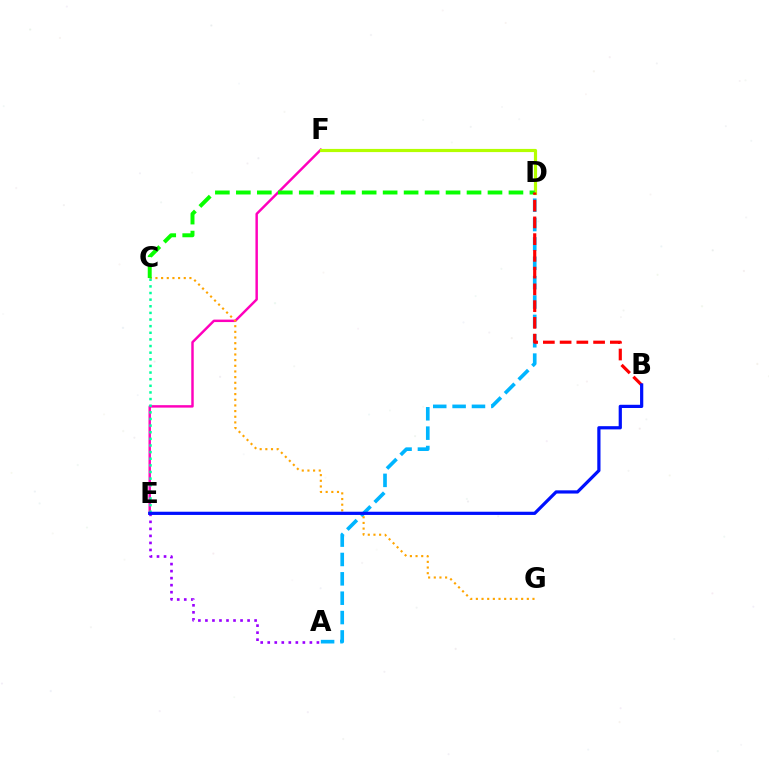{('A', 'D'): [{'color': '#00b5ff', 'line_style': 'dashed', 'thickness': 2.63}], ('E', 'F'): [{'color': '#ff00bd', 'line_style': 'solid', 'thickness': 1.77}], ('A', 'E'): [{'color': '#9b00ff', 'line_style': 'dotted', 'thickness': 1.91}], ('C', 'G'): [{'color': '#ffa500', 'line_style': 'dotted', 'thickness': 1.54}], ('C', 'E'): [{'color': '#00ff9d', 'line_style': 'dotted', 'thickness': 1.8}], ('D', 'F'): [{'color': '#b3ff00', 'line_style': 'solid', 'thickness': 2.28}], ('C', 'D'): [{'color': '#08ff00', 'line_style': 'dashed', 'thickness': 2.85}], ('B', 'D'): [{'color': '#ff0000', 'line_style': 'dashed', 'thickness': 2.27}], ('B', 'E'): [{'color': '#0010ff', 'line_style': 'solid', 'thickness': 2.32}]}